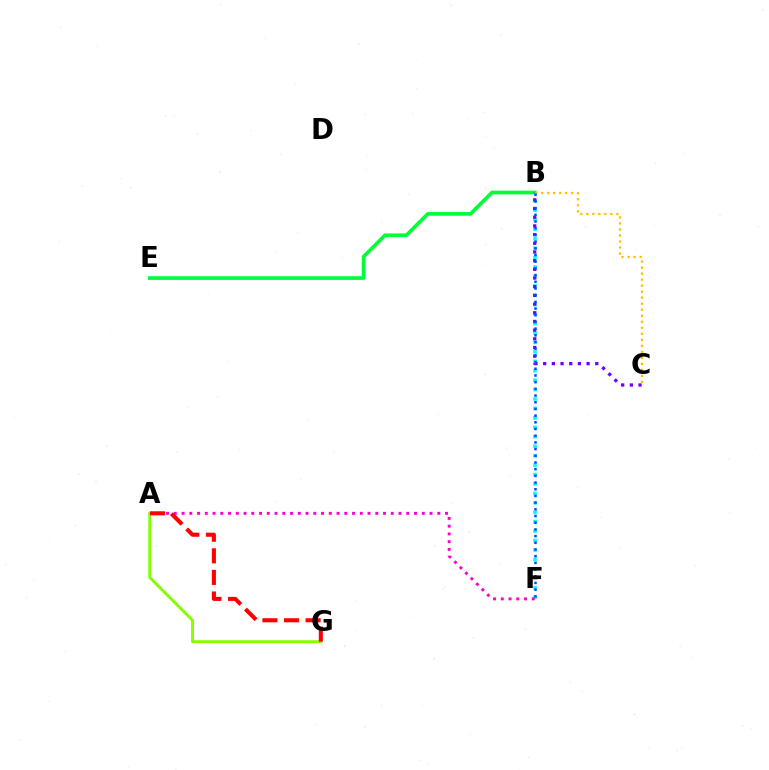{('B', 'F'): [{'color': '#00fff6', 'line_style': 'dotted', 'thickness': 2.56}, {'color': '#004bff', 'line_style': 'dotted', 'thickness': 1.82}], ('A', 'G'): [{'color': '#84ff00', 'line_style': 'solid', 'thickness': 2.07}, {'color': '#ff0000', 'line_style': 'dashed', 'thickness': 2.93}], ('A', 'F'): [{'color': '#ff00cf', 'line_style': 'dotted', 'thickness': 2.11}], ('B', 'E'): [{'color': '#00ff39', 'line_style': 'solid', 'thickness': 2.65}], ('B', 'C'): [{'color': '#7200ff', 'line_style': 'dotted', 'thickness': 2.36}, {'color': '#ffbd00', 'line_style': 'dotted', 'thickness': 1.63}]}